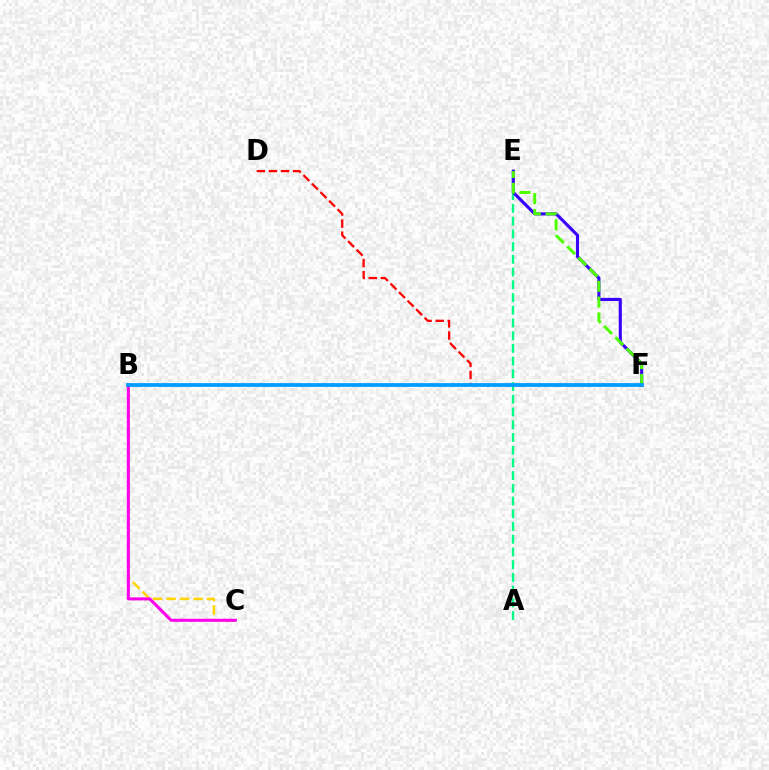{('B', 'C'): [{'color': '#ffd500', 'line_style': 'dashed', 'thickness': 1.83}, {'color': '#ff00ed', 'line_style': 'solid', 'thickness': 2.2}], ('A', 'E'): [{'color': '#00ff86', 'line_style': 'dashed', 'thickness': 1.73}], ('E', 'F'): [{'color': '#3700ff', 'line_style': 'solid', 'thickness': 2.24}, {'color': '#4fff00', 'line_style': 'dashed', 'thickness': 2.15}], ('D', 'F'): [{'color': '#ff0000', 'line_style': 'dashed', 'thickness': 1.64}], ('B', 'F'): [{'color': '#009eff', 'line_style': 'solid', 'thickness': 2.72}]}